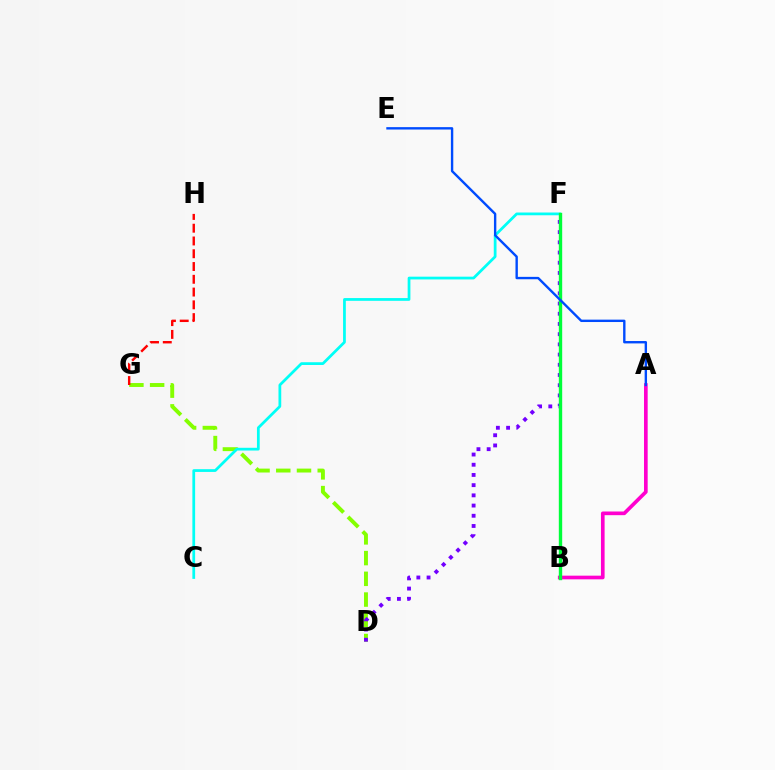{('A', 'B'): [{'color': '#ff00cf', 'line_style': 'solid', 'thickness': 2.64}], ('D', 'G'): [{'color': '#84ff00', 'line_style': 'dashed', 'thickness': 2.82}], ('D', 'F'): [{'color': '#7200ff', 'line_style': 'dotted', 'thickness': 2.77}], ('G', 'H'): [{'color': '#ff0000', 'line_style': 'dashed', 'thickness': 1.74}], ('B', 'F'): [{'color': '#ffbd00', 'line_style': 'dotted', 'thickness': 2.16}, {'color': '#00ff39', 'line_style': 'solid', 'thickness': 2.43}], ('C', 'F'): [{'color': '#00fff6', 'line_style': 'solid', 'thickness': 1.98}], ('A', 'E'): [{'color': '#004bff', 'line_style': 'solid', 'thickness': 1.72}]}